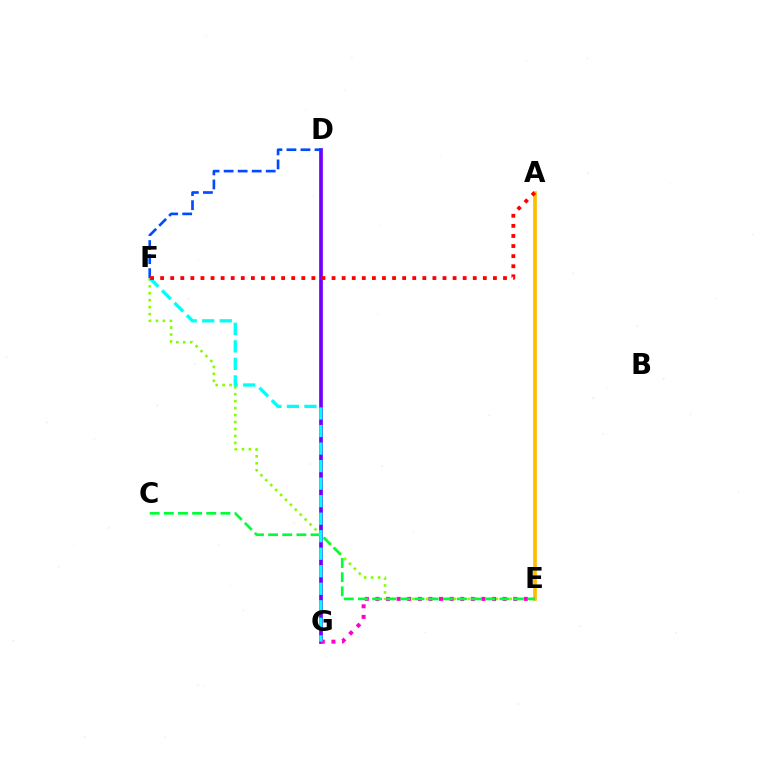{('D', 'G'): [{'color': '#7200ff', 'line_style': 'solid', 'thickness': 2.67}], ('A', 'E'): [{'color': '#ffbd00', 'line_style': 'solid', 'thickness': 2.64}], ('E', 'F'): [{'color': '#84ff00', 'line_style': 'dotted', 'thickness': 1.89}], ('E', 'G'): [{'color': '#ff00cf', 'line_style': 'dotted', 'thickness': 2.88}], ('D', 'F'): [{'color': '#004bff', 'line_style': 'dashed', 'thickness': 1.91}], ('C', 'E'): [{'color': '#00ff39', 'line_style': 'dashed', 'thickness': 1.92}], ('F', 'G'): [{'color': '#00fff6', 'line_style': 'dashed', 'thickness': 2.38}], ('A', 'F'): [{'color': '#ff0000', 'line_style': 'dotted', 'thickness': 2.74}]}